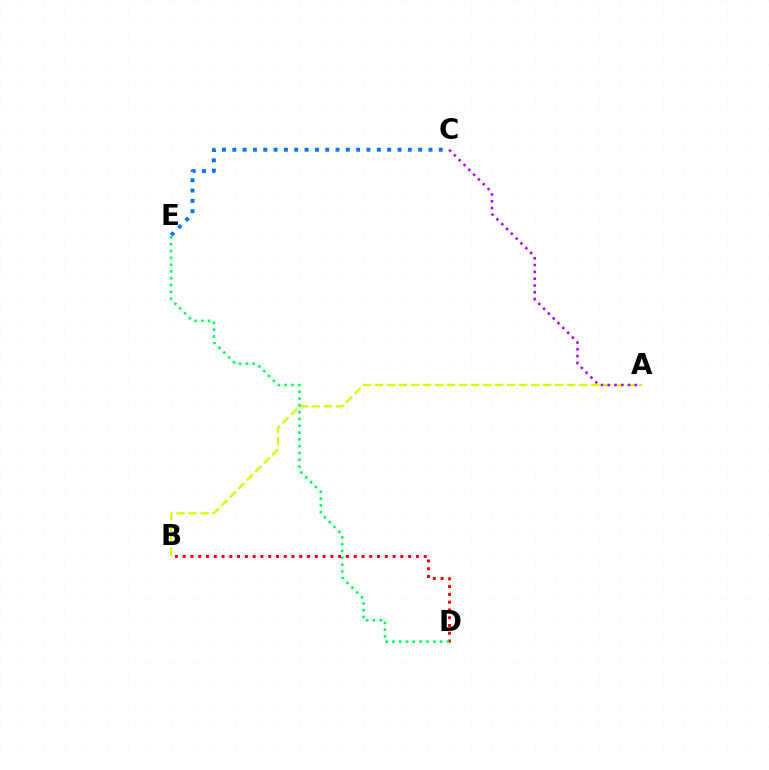{('C', 'E'): [{'color': '#0074ff', 'line_style': 'dotted', 'thickness': 2.81}], ('A', 'B'): [{'color': '#d1ff00', 'line_style': 'dashed', 'thickness': 1.63}], ('B', 'D'): [{'color': '#ff0000', 'line_style': 'dotted', 'thickness': 2.11}], ('A', 'C'): [{'color': '#b900ff', 'line_style': 'dotted', 'thickness': 1.85}], ('D', 'E'): [{'color': '#00ff5c', 'line_style': 'dotted', 'thickness': 1.85}]}